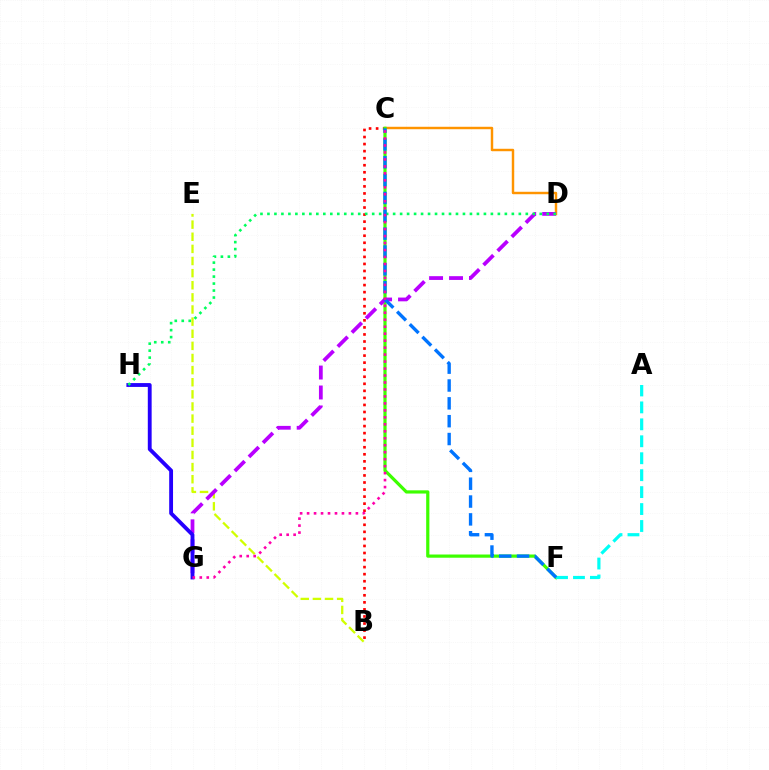{('C', 'D'): [{'color': '#ff9400', 'line_style': 'solid', 'thickness': 1.76}], ('B', 'E'): [{'color': '#d1ff00', 'line_style': 'dashed', 'thickness': 1.65}], ('B', 'C'): [{'color': '#ff0000', 'line_style': 'dotted', 'thickness': 1.92}], ('C', 'F'): [{'color': '#3dff00', 'line_style': 'solid', 'thickness': 2.31}, {'color': '#0074ff', 'line_style': 'dashed', 'thickness': 2.42}], ('A', 'F'): [{'color': '#00fff6', 'line_style': 'dashed', 'thickness': 2.3}], ('D', 'G'): [{'color': '#b900ff', 'line_style': 'dashed', 'thickness': 2.71}], ('G', 'H'): [{'color': '#2500ff', 'line_style': 'solid', 'thickness': 2.77}], ('D', 'H'): [{'color': '#00ff5c', 'line_style': 'dotted', 'thickness': 1.9}], ('C', 'G'): [{'color': '#ff00ac', 'line_style': 'dotted', 'thickness': 1.89}]}